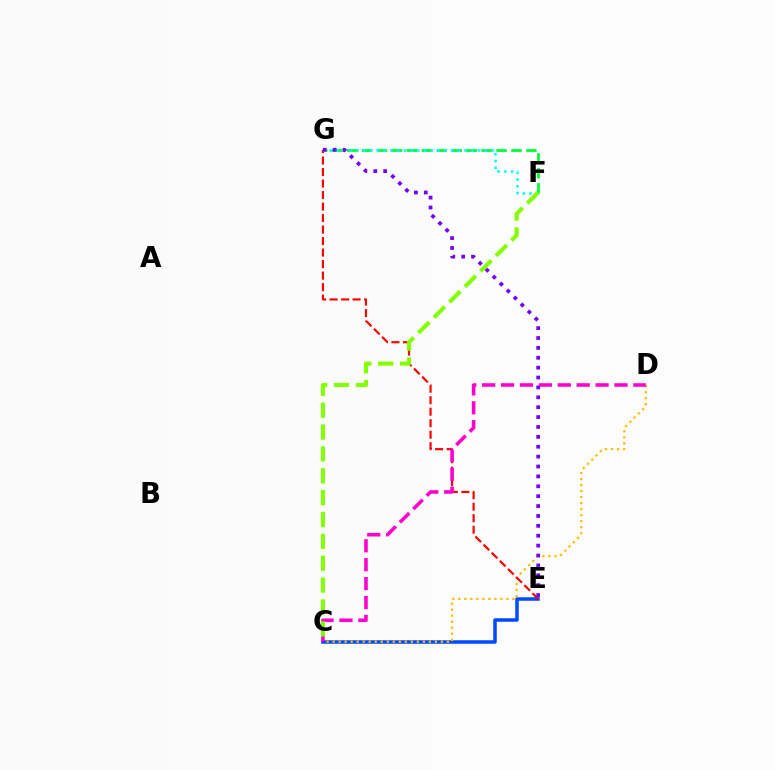{('C', 'E'): [{'color': '#004bff', 'line_style': 'solid', 'thickness': 2.53}], ('C', 'D'): [{'color': '#ffbd00', 'line_style': 'dotted', 'thickness': 1.63}, {'color': '#ff00cf', 'line_style': 'dashed', 'thickness': 2.57}], ('F', 'G'): [{'color': '#00ff39', 'line_style': 'dashed', 'thickness': 2.03}, {'color': '#00fff6', 'line_style': 'dotted', 'thickness': 1.83}], ('E', 'G'): [{'color': '#ff0000', 'line_style': 'dashed', 'thickness': 1.56}, {'color': '#7200ff', 'line_style': 'dotted', 'thickness': 2.69}], ('C', 'F'): [{'color': '#84ff00', 'line_style': 'dashed', 'thickness': 2.97}]}